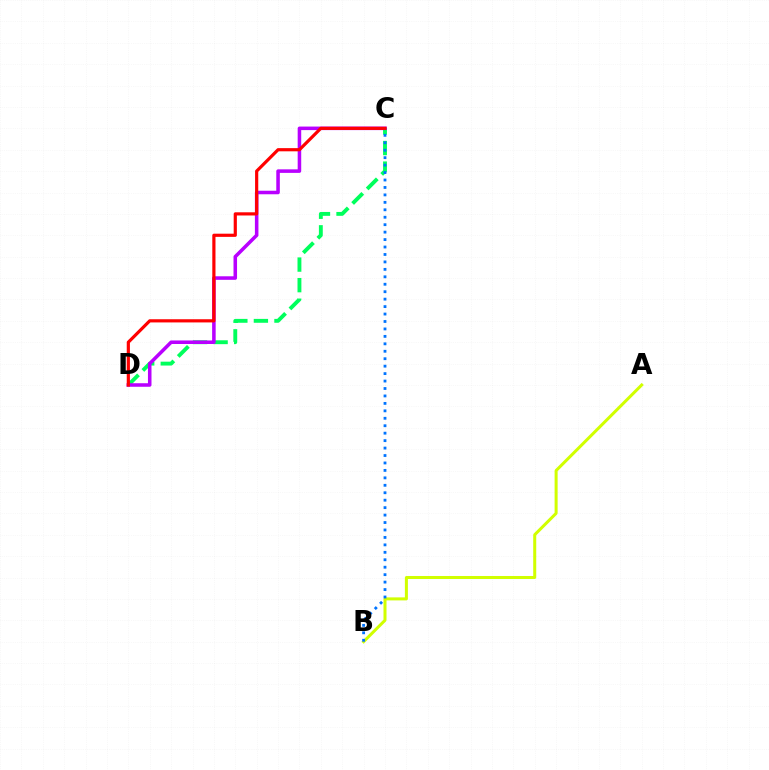{('A', 'B'): [{'color': '#d1ff00', 'line_style': 'solid', 'thickness': 2.17}], ('C', 'D'): [{'color': '#00ff5c', 'line_style': 'dashed', 'thickness': 2.79}, {'color': '#b900ff', 'line_style': 'solid', 'thickness': 2.55}, {'color': '#ff0000', 'line_style': 'solid', 'thickness': 2.29}], ('B', 'C'): [{'color': '#0074ff', 'line_style': 'dotted', 'thickness': 2.02}]}